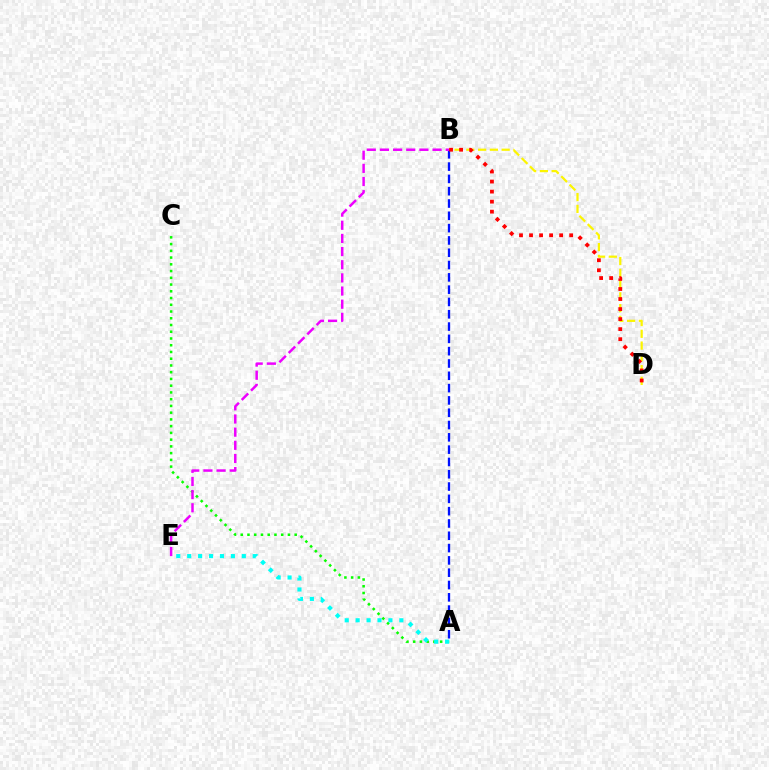{('A', 'C'): [{'color': '#08ff00', 'line_style': 'dotted', 'thickness': 1.83}], ('B', 'D'): [{'color': '#fcf500', 'line_style': 'dashed', 'thickness': 1.6}, {'color': '#ff0000', 'line_style': 'dotted', 'thickness': 2.73}], ('A', 'B'): [{'color': '#0010ff', 'line_style': 'dashed', 'thickness': 1.67}], ('B', 'E'): [{'color': '#ee00ff', 'line_style': 'dashed', 'thickness': 1.79}], ('A', 'E'): [{'color': '#00fff6', 'line_style': 'dotted', 'thickness': 2.97}]}